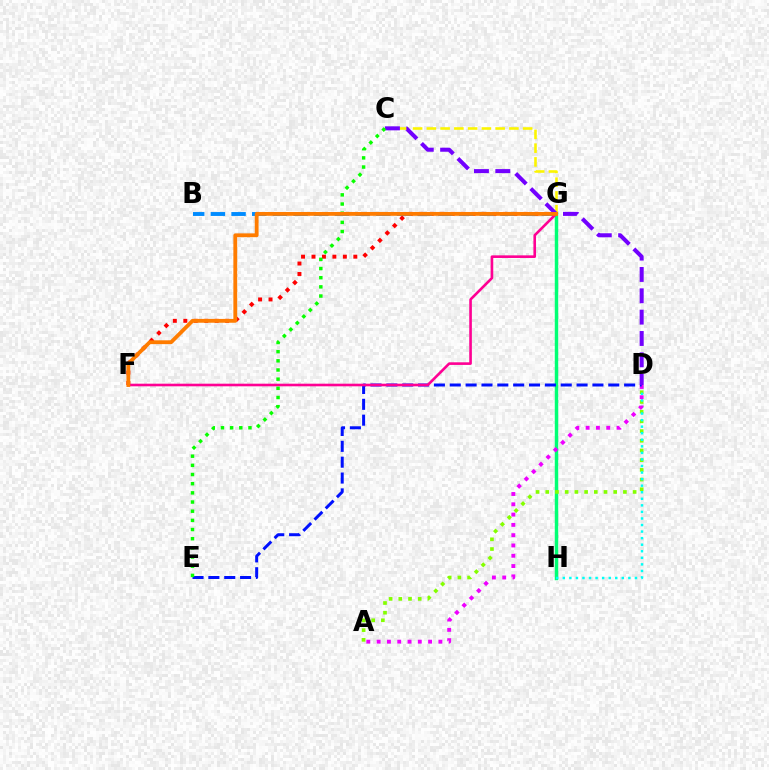{('G', 'H'): [{'color': '#00ff74', 'line_style': 'solid', 'thickness': 2.49}], ('F', 'G'): [{'color': '#ff0000', 'line_style': 'dotted', 'thickness': 2.84}, {'color': '#ff0094', 'line_style': 'solid', 'thickness': 1.89}, {'color': '#ff7c00', 'line_style': 'solid', 'thickness': 2.75}], ('A', 'D'): [{'color': '#84ff00', 'line_style': 'dotted', 'thickness': 2.64}, {'color': '#ee00ff', 'line_style': 'dotted', 'thickness': 2.8}], ('D', 'H'): [{'color': '#00fff6', 'line_style': 'dotted', 'thickness': 1.78}], ('C', 'G'): [{'color': '#fcf500', 'line_style': 'dashed', 'thickness': 1.87}], ('D', 'E'): [{'color': '#0010ff', 'line_style': 'dashed', 'thickness': 2.15}], ('B', 'G'): [{'color': '#008cff', 'line_style': 'dashed', 'thickness': 2.81}], ('C', 'D'): [{'color': '#7200ff', 'line_style': 'dashed', 'thickness': 2.9}], ('C', 'E'): [{'color': '#08ff00', 'line_style': 'dotted', 'thickness': 2.49}]}